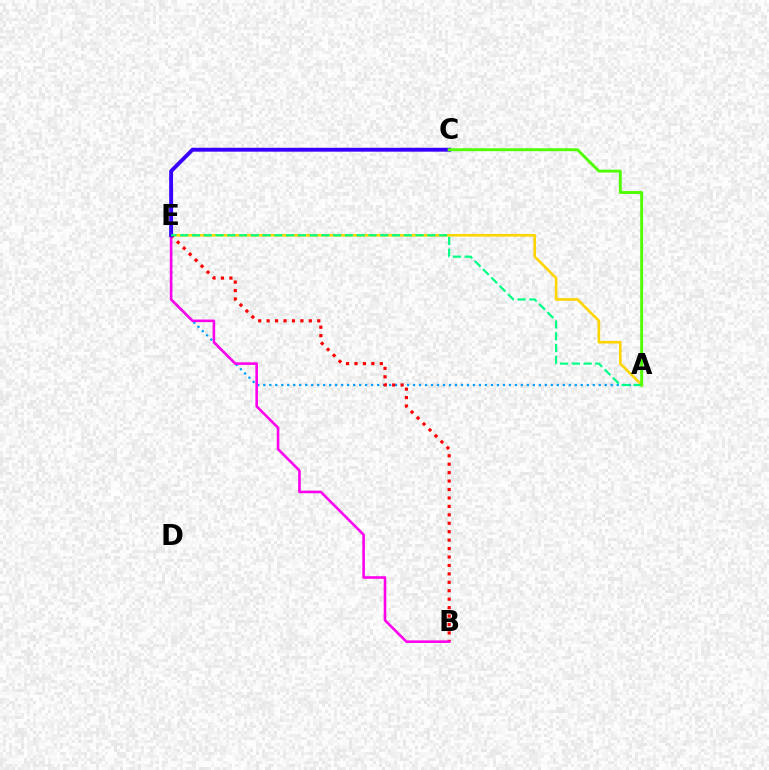{('A', 'E'): [{'color': '#009eff', 'line_style': 'dotted', 'thickness': 1.63}, {'color': '#ffd500', 'line_style': 'solid', 'thickness': 1.88}, {'color': '#00ff86', 'line_style': 'dashed', 'thickness': 1.6}], ('B', 'E'): [{'color': '#ff0000', 'line_style': 'dotted', 'thickness': 2.29}, {'color': '#ff00ed', 'line_style': 'solid', 'thickness': 1.87}], ('C', 'E'): [{'color': '#3700ff', 'line_style': 'solid', 'thickness': 2.8}], ('A', 'C'): [{'color': '#4fff00', 'line_style': 'solid', 'thickness': 2.08}]}